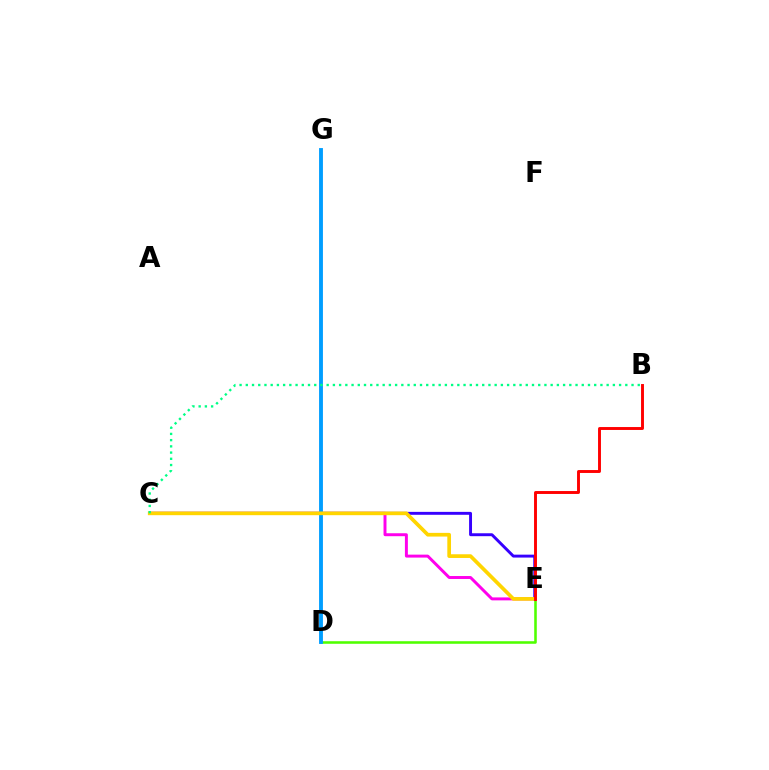{('C', 'E'): [{'color': '#ff00ed', 'line_style': 'solid', 'thickness': 2.13}, {'color': '#3700ff', 'line_style': 'solid', 'thickness': 2.1}, {'color': '#ffd500', 'line_style': 'solid', 'thickness': 2.66}], ('D', 'E'): [{'color': '#4fff00', 'line_style': 'solid', 'thickness': 1.84}], ('D', 'G'): [{'color': '#009eff', 'line_style': 'solid', 'thickness': 2.78}], ('B', 'C'): [{'color': '#00ff86', 'line_style': 'dotted', 'thickness': 1.69}], ('B', 'E'): [{'color': '#ff0000', 'line_style': 'solid', 'thickness': 2.1}]}